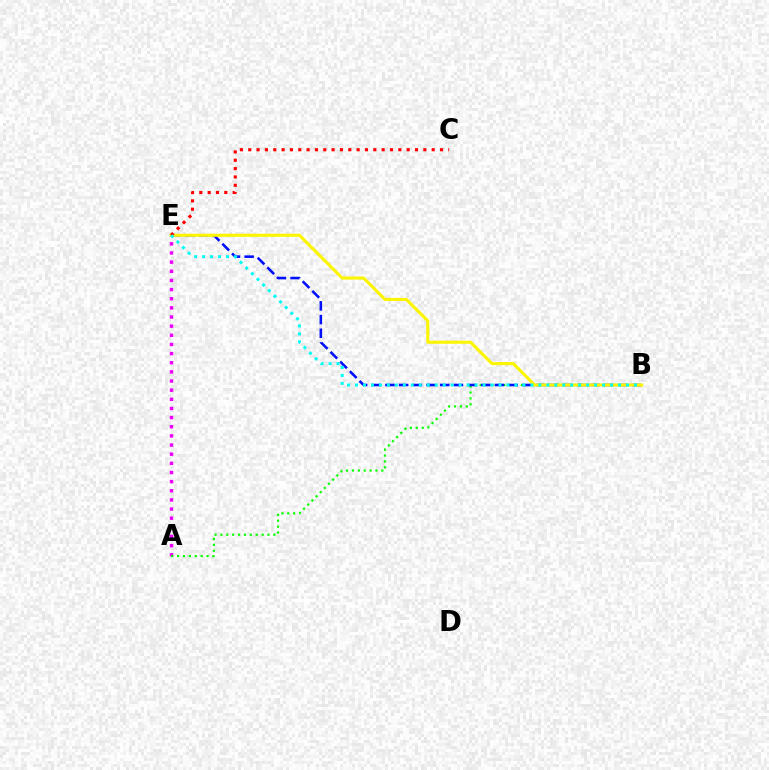{('A', 'E'): [{'color': '#ee00ff', 'line_style': 'dotted', 'thickness': 2.48}], ('A', 'B'): [{'color': '#08ff00', 'line_style': 'dotted', 'thickness': 1.6}], ('B', 'E'): [{'color': '#0010ff', 'line_style': 'dashed', 'thickness': 1.86}, {'color': '#fcf500', 'line_style': 'solid', 'thickness': 2.21}, {'color': '#00fff6', 'line_style': 'dotted', 'thickness': 2.17}], ('C', 'E'): [{'color': '#ff0000', 'line_style': 'dotted', 'thickness': 2.27}]}